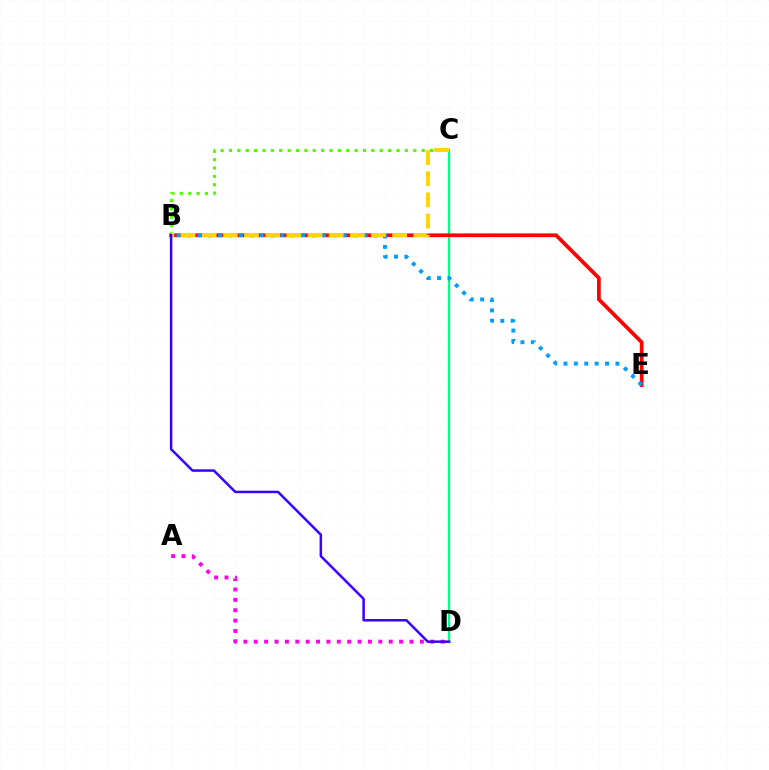{('B', 'C'): [{'color': '#4fff00', 'line_style': 'dotted', 'thickness': 2.28}, {'color': '#ffd500', 'line_style': 'dashed', 'thickness': 2.87}], ('C', 'D'): [{'color': '#00ff86', 'line_style': 'solid', 'thickness': 1.65}], ('B', 'E'): [{'color': '#ff0000', 'line_style': 'solid', 'thickness': 2.68}, {'color': '#009eff', 'line_style': 'dotted', 'thickness': 2.82}], ('A', 'D'): [{'color': '#ff00ed', 'line_style': 'dotted', 'thickness': 2.82}], ('B', 'D'): [{'color': '#3700ff', 'line_style': 'solid', 'thickness': 1.79}]}